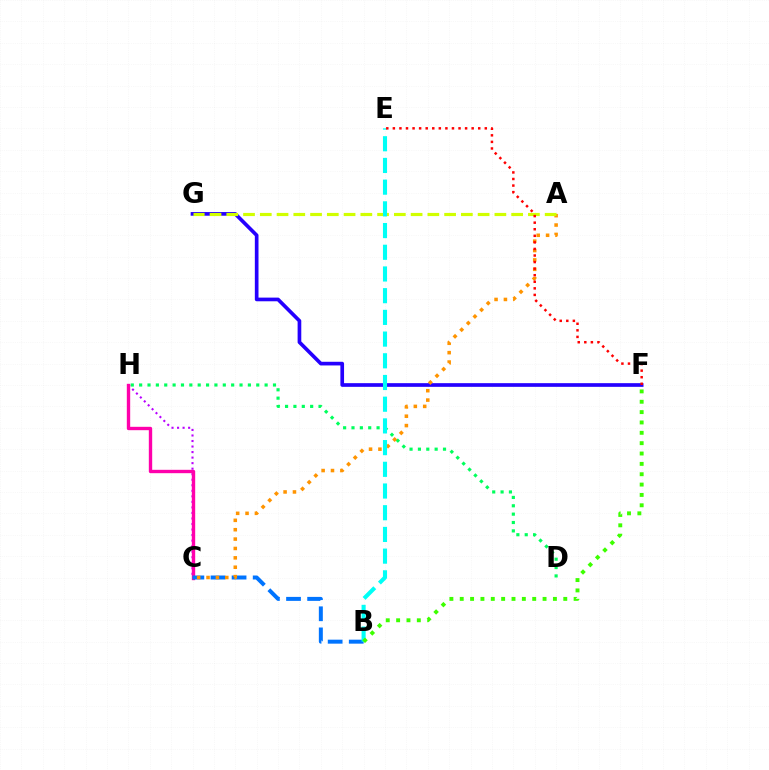{('F', 'G'): [{'color': '#2500ff', 'line_style': 'solid', 'thickness': 2.64}], ('C', 'H'): [{'color': '#b900ff', 'line_style': 'dotted', 'thickness': 1.5}, {'color': '#ff00ac', 'line_style': 'solid', 'thickness': 2.42}], ('D', 'H'): [{'color': '#00ff5c', 'line_style': 'dotted', 'thickness': 2.27}], ('B', 'C'): [{'color': '#0074ff', 'line_style': 'dashed', 'thickness': 2.87}], ('A', 'C'): [{'color': '#ff9400', 'line_style': 'dotted', 'thickness': 2.55}], ('A', 'G'): [{'color': '#d1ff00', 'line_style': 'dashed', 'thickness': 2.28}], ('B', 'E'): [{'color': '#00fff6', 'line_style': 'dashed', 'thickness': 2.95}], ('B', 'F'): [{'color': '#3dff00', 'line_style': 'dotted', 'thickness': 2.81}], ('E', 'F'): [{'color': '#ff0000', 'line_style': 'dotted', 'thickness': 1.78}]}